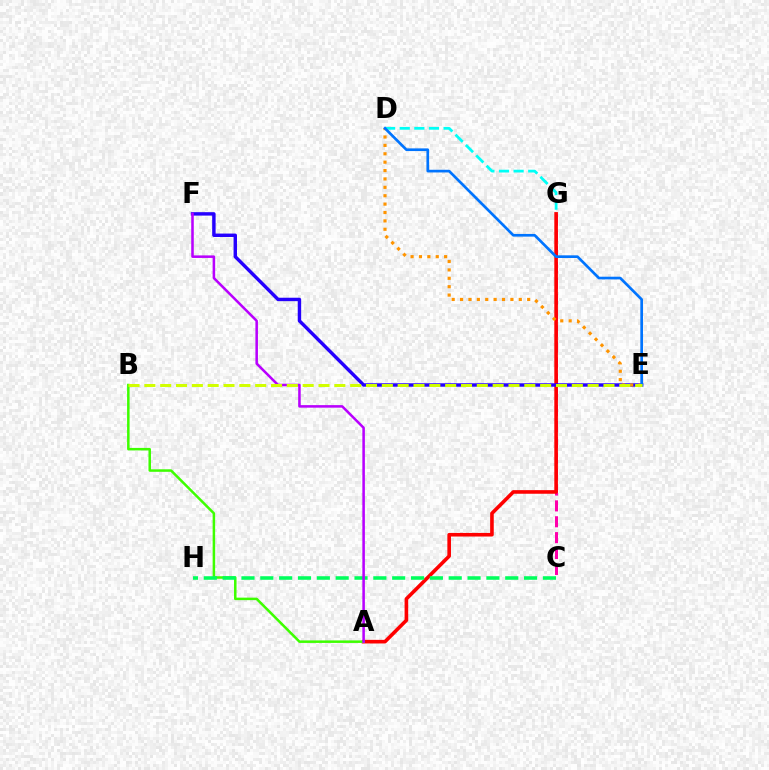{('C', 'G'): [{'color': '#ff00ac', 'line_style': 'dashed', 'thickness': 2.16}], ('A', 'G'): [{'color': '#ff0000', 'line_style': 'solid', 'thickness': 2.6}], ('A', 'B'): [{'color': '#3dff00', 'line_style': 'solid', 'thickness': 1.8}], ('D', 'G'): [{'color': '#00fff6', 'line_style': 'dashed', 'thickness': 1.99}], ('E', 'F'): [{'color': '#2500ff', 'line_style': 'solid', 'thickness': 2.46}], ('C', 'H'): [{'color': '#00ff5c', 'line_style': 'dashed', 'thickness': 2.56}], ('D', 'E'): [{'color': '#ff9400', 'line_style': 'dotted', 'thickness': 2.28}, {'color': '#0074ff', 'line_style': 'solid', 'thickness': 1.93}], ('A', 'F'): [{'color': '#b900ff', 'line_style': 'solid', 'thickness': 1.83}], ('B', 'E'): [{'color': '#d1ff00', 'line_style': 'dashed', 'thickness': 2.15}]}